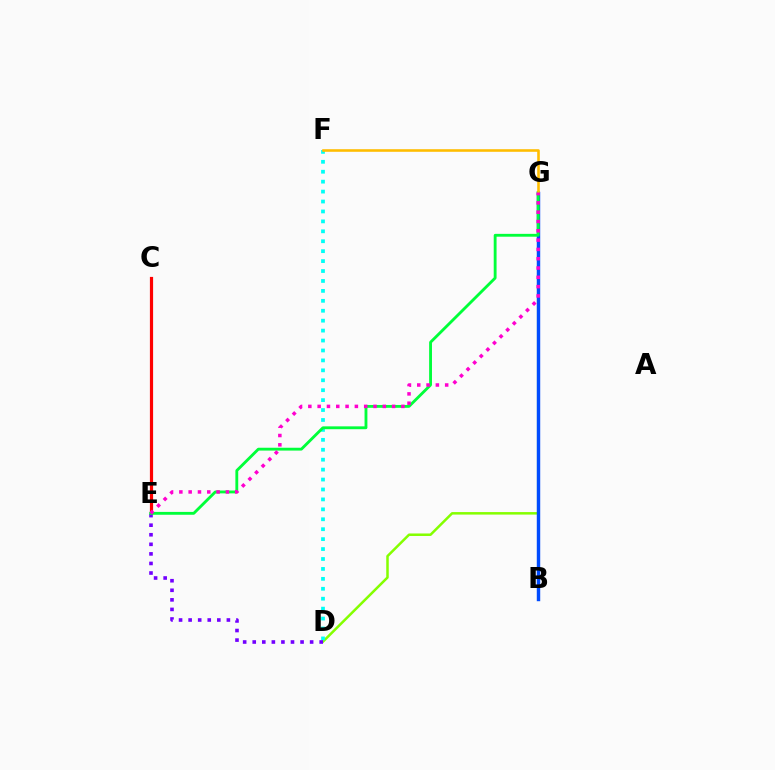{('D', 'G'): [{'color': '#84ff00', 'line_style': 'solid', 'thickness': 1.81}], ('D', 'F'): [{'color': '#00fff6', 'line_style': 'dotted', 'thickness': 2.7}], ('C', 'E'): [{'color': '#ff0000', 'line_style': 'solid', 'thickness': 2.3}], ('D', 'E'): [{'color': '#7200ff', 'line_style': 'dotted', 'thickness': 2.6}], ('B', 'G'): [{'color': '#004bff', 'line_style': 'solid', 'thickness': 2.46}], ('E', 'G'): [{'color': '#00ff39', 'line_style': 'solid', 'thickness': 2.05}, {'color': '#ff00cf', 'line_style': 'dotted', 'thickness': 2.53}], ('F', 'G'): [{'color': '#ffbd00', 'line_style': 'solid', 'thickness': 1.86}]}